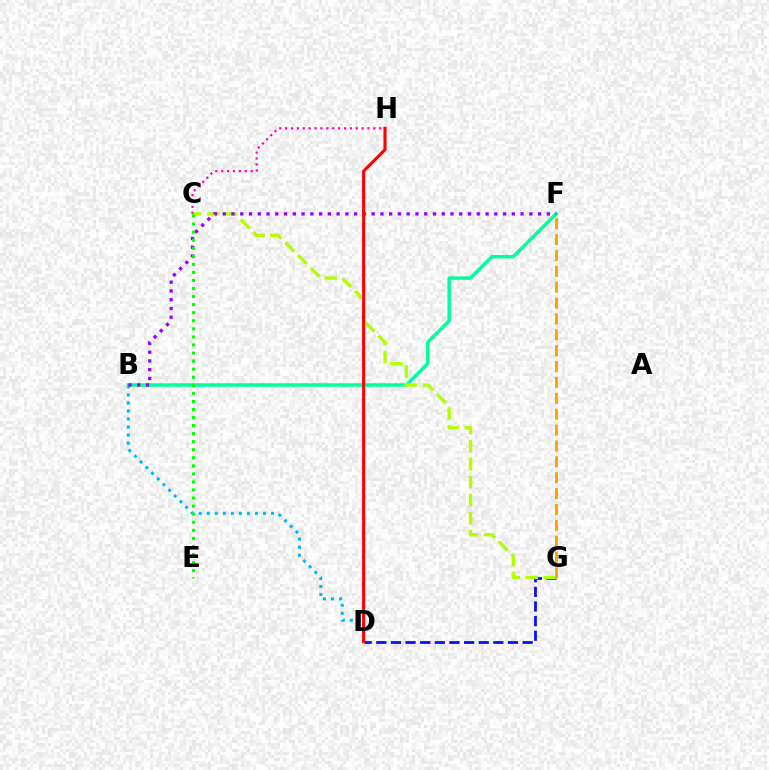{('B', 'D'): [{'color': '#00b5ff', 'line_style': 'dotted', 'thickness': 2.18}], ('B', 'F'): [{'color': '#00ff9d', 'line_style': 'solid', 'thickness': 2.51}, {'color': '#9b00ff', 'line_style': 'dotted', 'thickness': 2.38}], ('D', 'G'): [{'color': '#0010ff', 'line_style': 'dashed', 'thickness': 1.99}], ('C', 'G'): [{'color': '#b3ff00', 'line_style': 'dashed', 'thickness': 2.45}], ('C', 'H'): [{'color': '#ff00bd', 'line_style': 'dotted', 'thickness': 1.6}], ('F', 'G'): [{'color': '#ffa500', 'line_style': 'dashed', 'thickness': 2.16}], ('D', 'H'): [{'color': '#ff0000', 'line_style': 'solid', 'thickness': 2.21}], ('C', 'E'): [{'color': '#08ff00', 'line_style': 'dotted', 'thickness': 2.19}]}